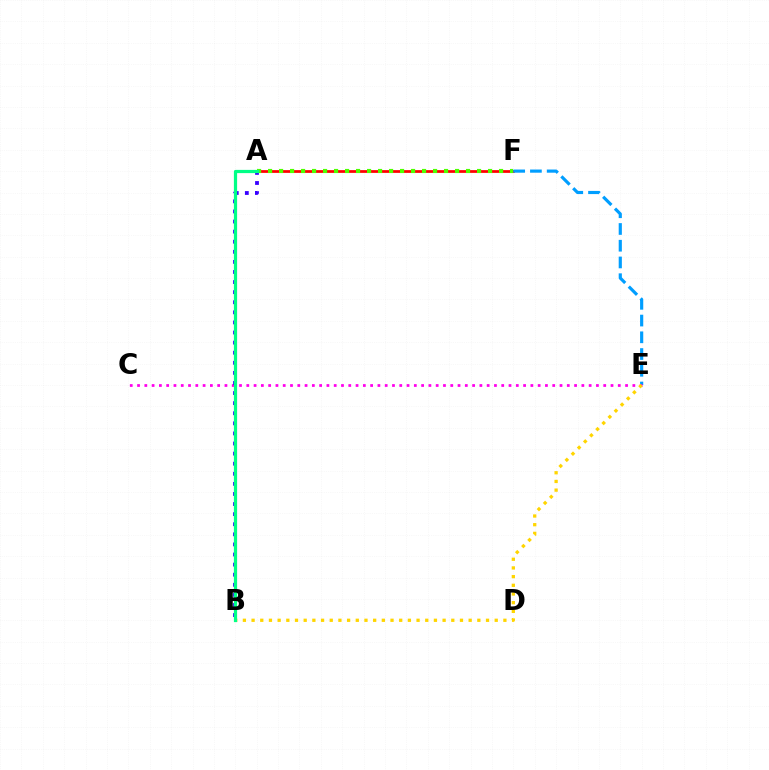{('A', 'F'): [{'color': '#ff0000', 'line_style': 'solid', 'thickness': 1.97}, {'color': '#4fff00', 'line_style': 'dotted', 'thickness': 2.99}], ('E', 'F'): [{'color': '#009eff', 'line_style': 'dashed', 'thickness': 2.27}], ('C', 'E'): [{'color': '#ff00ed', 'line_style': 'dotted', 'thickness': 1.98}], ('B', 'E'): [{'color': '#ffd500', 'line_style': 'dotted', 'thickness': 2.36}], ('A', 'B'): [{'color': '#3700ff', 'line_style': 'dotted', 'thickness': 2.74}, {'color': '#00ff86', 'line_style': 'solid', 'thickness': 2.32}]}